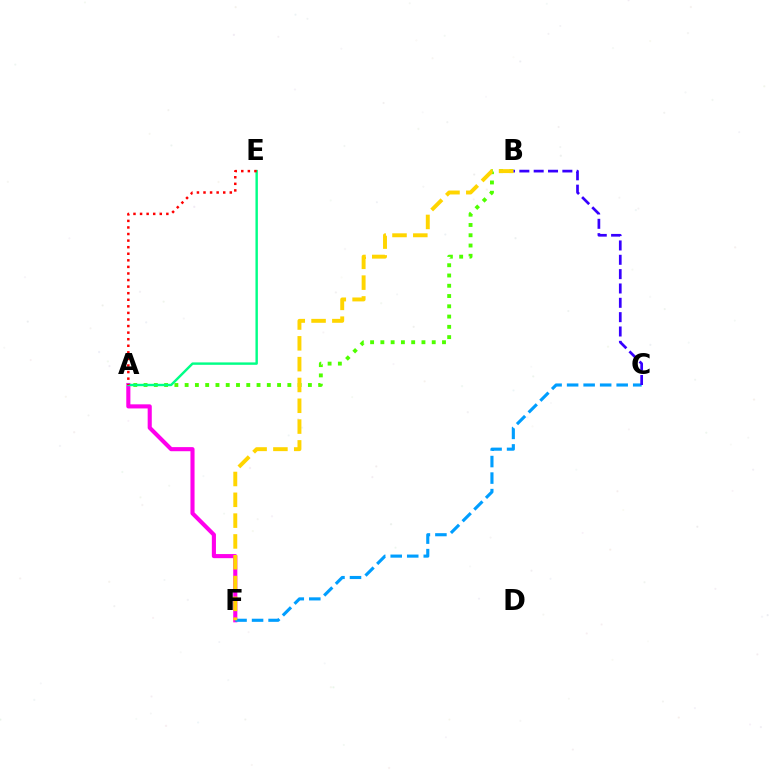{('A', 'F'): [{'color': '#ff00ed', 'line_style': 'solid', 'thickness': 2.96}], ('A', 'B'): [{'color': '#4fff00', 'line_style': 'dotted', 'thickness': 2.79}], ('C', 'F'): [{'color': '#009eff', 'line_style': 'dashed', 'thickness': 2.24}], ('B', 'C'): [{'color': '#3700ff', 'line_style': 'dashed', 'thickness': 1.95}], ('A', 'E'): [{'color': '#00ff86', 'line_style': 'solid', 'thickness': 1.74}, {'color': '#ff0000', 'line_style': 'dotted', 'thickness': 1.79}], ('B', 'F'): [{'color': '#ffd500', 'line_style': 'dashed', 'thickness': 2.83}]}